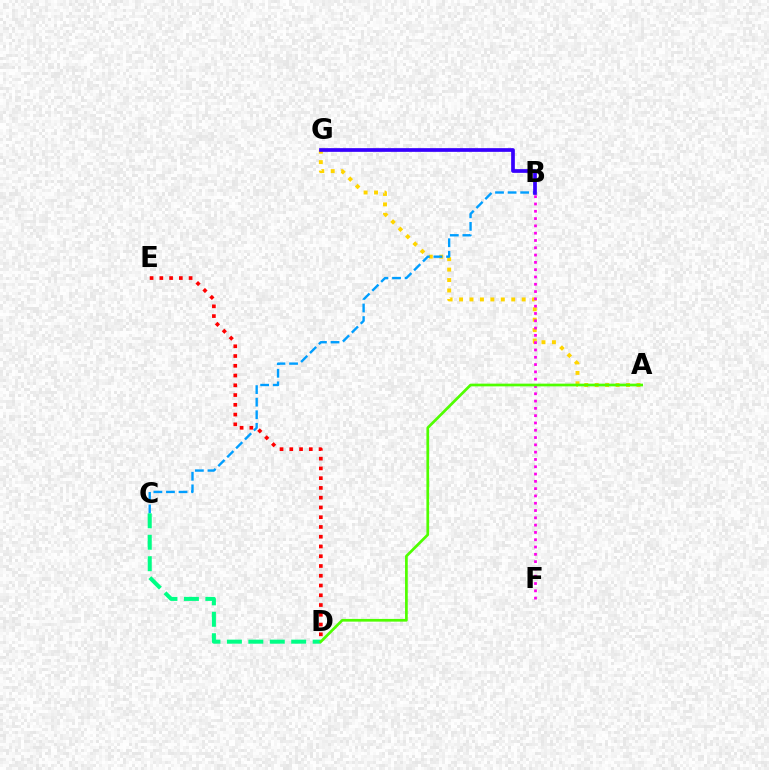{('A', 'G'): [{'color': '#ffd500', 'line_style': 'dotted', 'thickness': 2.83}], ('B', 'C'): [{'color': '#009eff', 'line_style': 'dashed', 'thickness': 1.71}], ('B', 'G'): [{'color': '#3700ff', 'line_style': 'solid', 'thickness': 2.66}], ('C', 'D'): [{'color': '#00ff86', 'line_style': 'dashed', 'thickness': 2.91}], ('D', 'E'): [{'color': '#ff0000', 'line_style': 'dotted', 'thickness': 2.65}], ('B', 'F'): [{'color': '#ff00ed', 'line_style': 'dotted', 'thickness': 1.98}], ('A', 'D'): [{'color': '#4fff00', 'line_style': 'solid', 'thickness': 1.95}]}